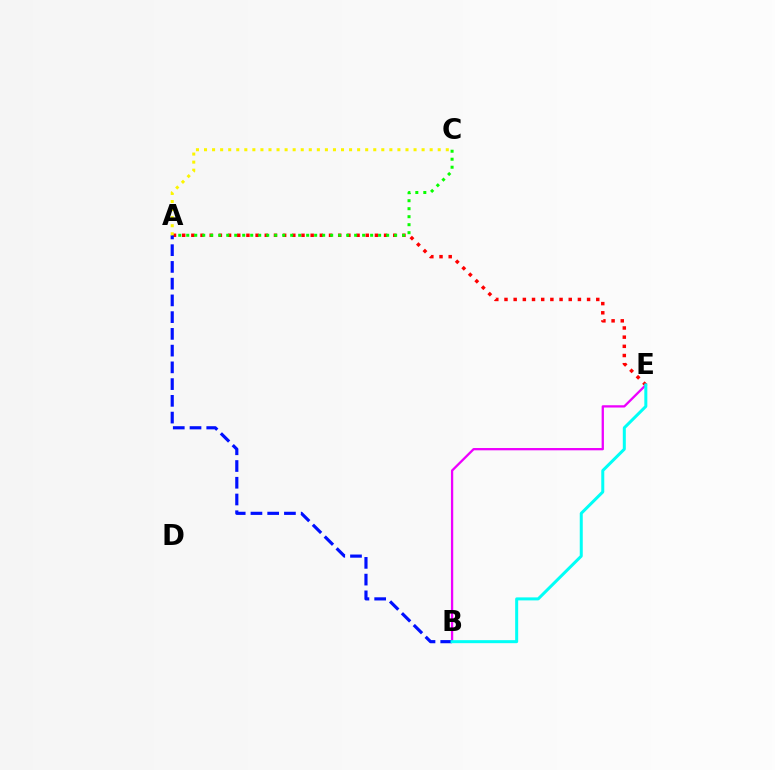{('A', 'E'): [{'color': '#ff0000', 'line_style': 'dotted', 'thickness': 2.49}], ('A', 'C'): [{'color': '#08ff00', 'line_style': 'dotted', 'thickness': 2.17}, {'color': '#fcf500', 'line_style': 'dotted', 'thickness': 2.19}], ('B', 'E'): [{'color': '#ee00ff', 'line_style': 'solid', 'thickness': 1.65}, {'color': '#00fff6', 'line_style': 'solid', 'thickness': 2.17}], ('A', 'B'): [{'color': '#0010ff', 'line_style': 'dashed', 'thickness': 2.27}]}